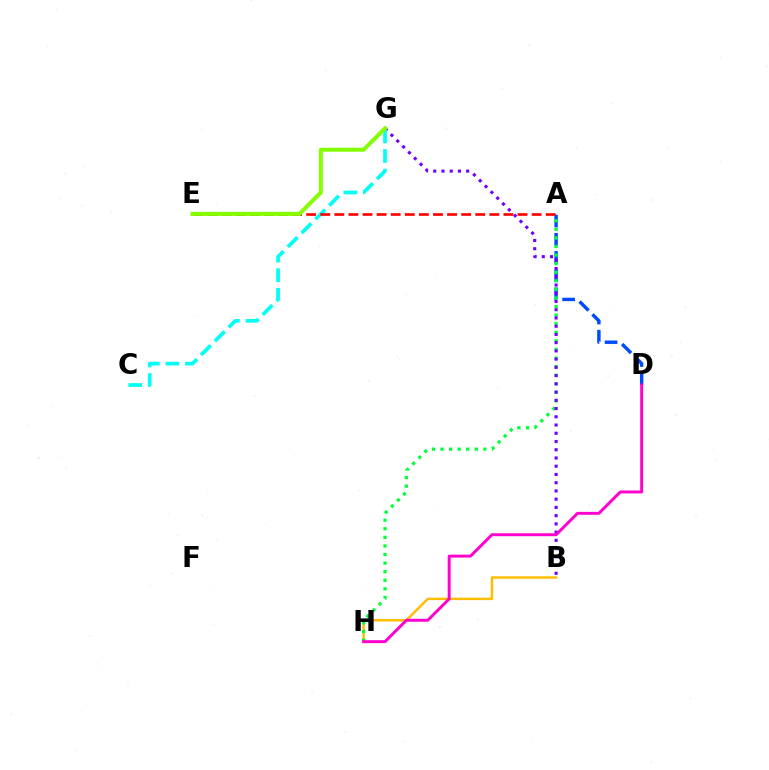{('B', 'H'): [{'color': '#ffbd00', 'line_style': 'solid', 'thickness': 1.77}], ('A', 'D'): [{'color': '#004bff', 'line_style': 'dashed', 'thickness': 2.47}], ('A', 'H'): [{'color': '#00ff39', 'line_style': 'dotted', 'thickness': 2.33}], ('B', 'G'): [{'color': '#7200ff', 'line_style': 'dotted', 'thickness': 2.24}], ('C', 'G'): [{'color': '#00fff6', 'line_style': 'dashed', 'thickness': 2.66}], ('A', 'E'): [{'color': '#ff0000', 'line_style': 'dashed', 'thickness': 1.91}], ('D', 'H'): [{'color': '#ff00cf', 'line_style': 'solid', 'thickness': 2.12}], ('E', 'G'): [{'color': '#84ff00', 'line_style': 'solid', 'thickness': 2.87}]}